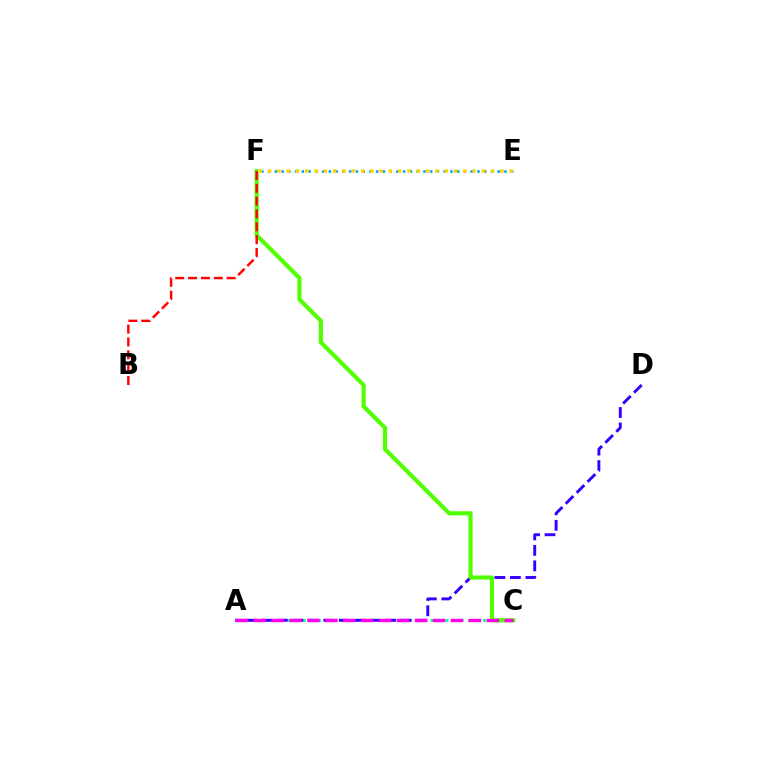{('E', 'F'): [{'color': '#009eff', 'line_style': 'dotted', 'thickness': 1.83}, {'color': '#ffd500', 'line_style': 'dotted', 'thickness': 2.53}], ('A', 'C'): [{'color': '#00ff86', 'line_style': 'dotted', 'thickness': 2.04}, {'color': '#ff00ed', 'line_style': 'dashed', 'thickness': 2.44}], ('A', 'D'): [{'color': '#3700ff', 'line_style': 'dashed', 'thickness': 2.1}], ('C', 'F'): [{'color': '#4fff00', 'line_style': 'solid', 'thickness': 2.97}], ('B', 'F'): [{'color': '#ff0000', 'line_style': 'dashed', 'thickness': 1.75}]}